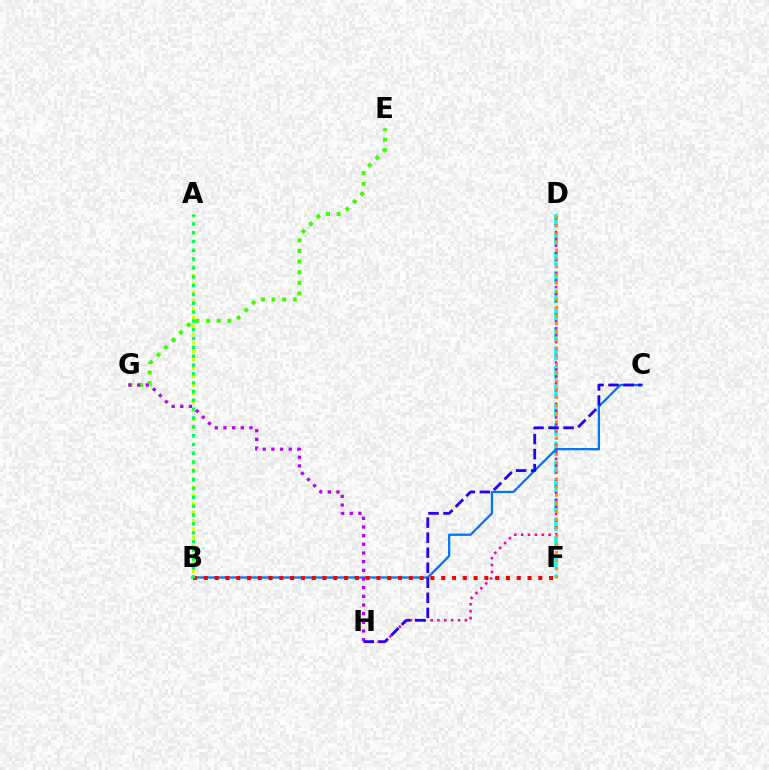{('D', 'F'): [{'color': '#00fff6', 'line_style': 'dashed', 'thickness': 2.58}, {'color': '#ff9400', 'line_style': 'dotted', 'thickness': 2.22}], ('B', 'C'): [{'color': '#0074ff', 'line_style': 'solid', 'thickness': 1.62}], ('A', 'B'): [{'color': '#d1ff00', 'line_style': 'dotted', 'thickness': 2.3}, {'color': '#00ff5c', 'line_style': 'dotted', 'thickness': 2.4}], ('B', 'F'): [{'color': '#ff0000', 'line_style': 'dotted', 'thickness': 2.93}], ('E', 'G'): [{'color': '#3dff00', 'line_style': 'dotted', 'thickness': 2.89}], ('D', 'H'): [{'color': '#ff00ac', 'line_style': 'dotted', 'thickness': 1.87}], ('G', 'H'): [{'color': '#b900ff', 'line_style': 'dotted', 'thickness': 2.35}], ('C', 'H'): [{'color': '#2500ff', 'line_style': 'dashed', 'thickness': 2.04}]}